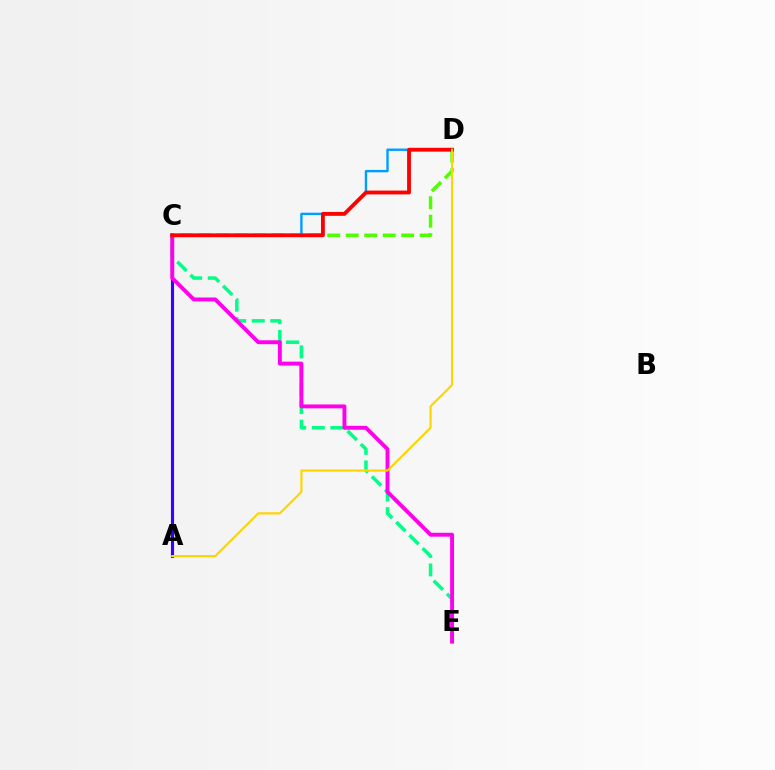{('C', 'E'): [{'color': '#00ff86', 'line_style': 'dashed', 'thickness': 2.52}, {'color': '#ff00ed', 'line_style': 'solid', 'thickness': 2.81}], ('A', 'C'): [{'color': '#3700ff', 'line_style': 'solid', 'thickness': 2.24}], ('C', 'D'): [{'color': '#009eff', 'line_style': 'solid', 'thickness': 1.72}, {'color': '#4fff00', 'line_style': 'dashed', 'thickness': 2.51}, {'color': '#ff0000', 'line_style': 'solid', 'thickness': 2.78}], ('A', 'D'): [{'color': '#ffd500', 'line_style': 'solid', 'thickness': 1.56}]}